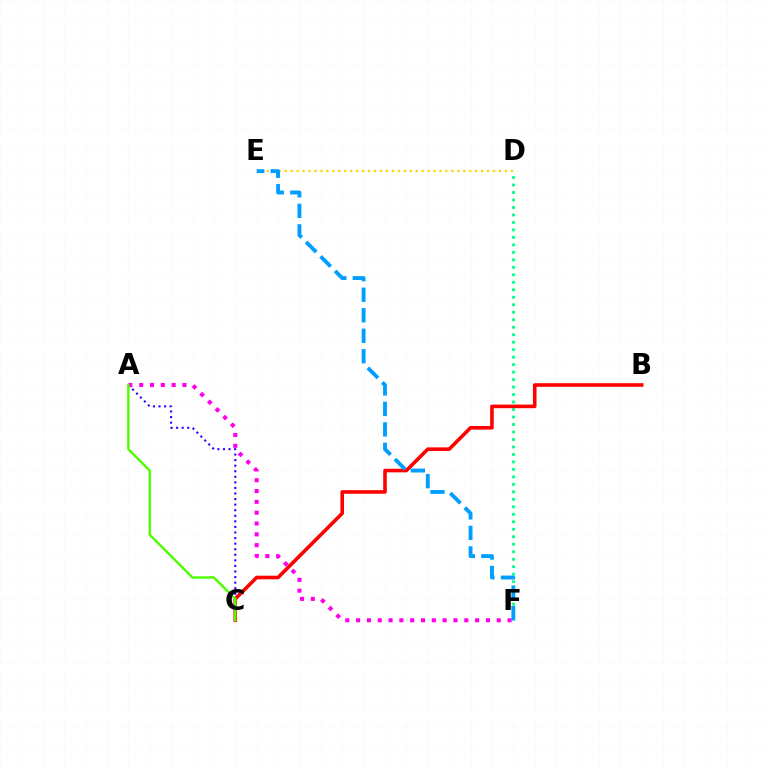{('A', 'C'): [{'color': '#3700ff', 'line_style': 'dotted', 'thickness': 1.51}, {'color': '#4fff00', 'line_style': 'solid', 'thickness': 1.75}], ('D', 'F'): [{'color': '#00ff86', 'line_style': 'dotted', 'thickness': 2.03}], ('B', 'C'): [{'color': '#ff0000', 'line_style': 'solid', 'thickness': 2.59}], ('A', 'F'): [{'color': '#ff00ed', 'line_style': 'dotted', 'thickness': 2.94}], ('D', 'E'): [{'color': '#ffd500', 'line_style': 'dotted', 'thickness': 1.62}], ('E', 'F'): [{'color': '#009eff', 'line_style': 'dashed', 'thickness': 2.78}]}